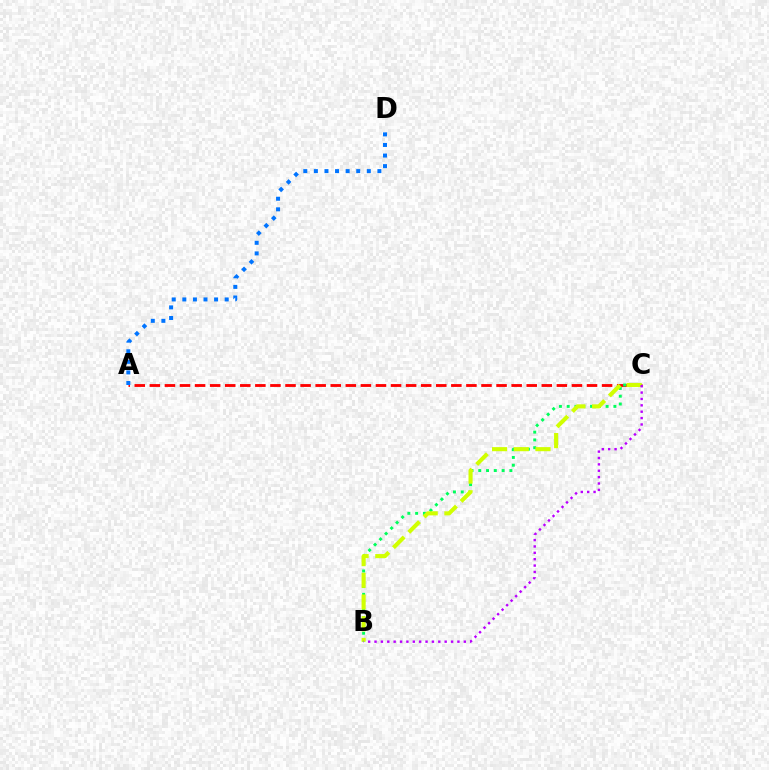{('A', 'C'): [{'color': '#ff0000', 'line_style': 'dashed', 'thickness': 2.05}], ('B', 'C'): [{'color': '#00ff5c', 'line_style': 'dotted', 'thickness': 2.11}, {'color': '#d1ff00', 'line_style': 'dashed', 'thickness': 2.95}, {'color': '#b900ff', 'line_style': 'dotted', 'thickness': 1.73}], ('A', 'D'): [{'color': '#0074ff', 'line_style': 'dotted', 'thickness': 2.88}]}